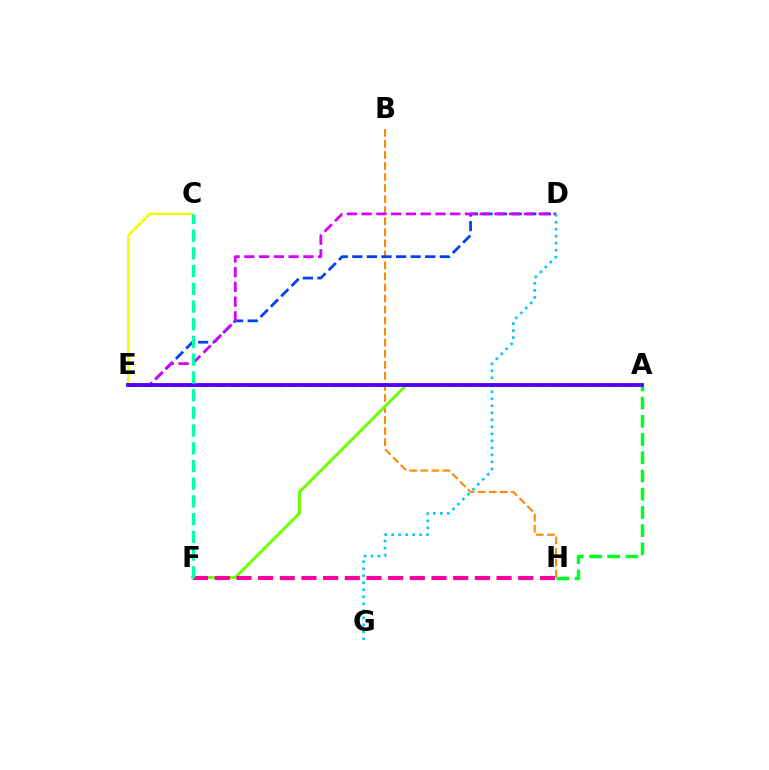{('C', 'E'): [{'color': '#eeff00', 'line_style': 'solid', 'thickness': 1.8}], ('A', 'E'): [{'color': '#ff0000', 'line_style': 'dashed', 'thickness': 1.97}, {'color': '#4f00ff', 'line_style': 'solid', 'thickness': 2.73}], ('B', 'H'): [{'color': '#ff8800', 'line_style': 'dashed', 'thickness': 1.5}], ('A', 'H'): [{'color': '#00ff27', 'line_style': 'dashed', 'thickness': 2.47}], ('D', 'E'): [{'color': '#003fff', 'line_style': 'dashed', 'thickness': 1.98}, {'color': '#d600ff', 'line_style': 'dashed', 'thickness': 2.0}], ('D', 'G'): [{'color': '#00c7ff', 'line_style': 'dotted', 'thickness': 1.9}], ('A', 'F'): [{'color': '#66ff00', 'line_style': 'solid', 'thickness': 2.07}], ('F', 'H'): [{'color': '#ff00a0', 'line_style': 'dashed', 'thickness': 2.94}], ('C', 'F'): [{'color': '#00ffaf', 'line_style': 'dashed', 'thickness': 2.41}]}